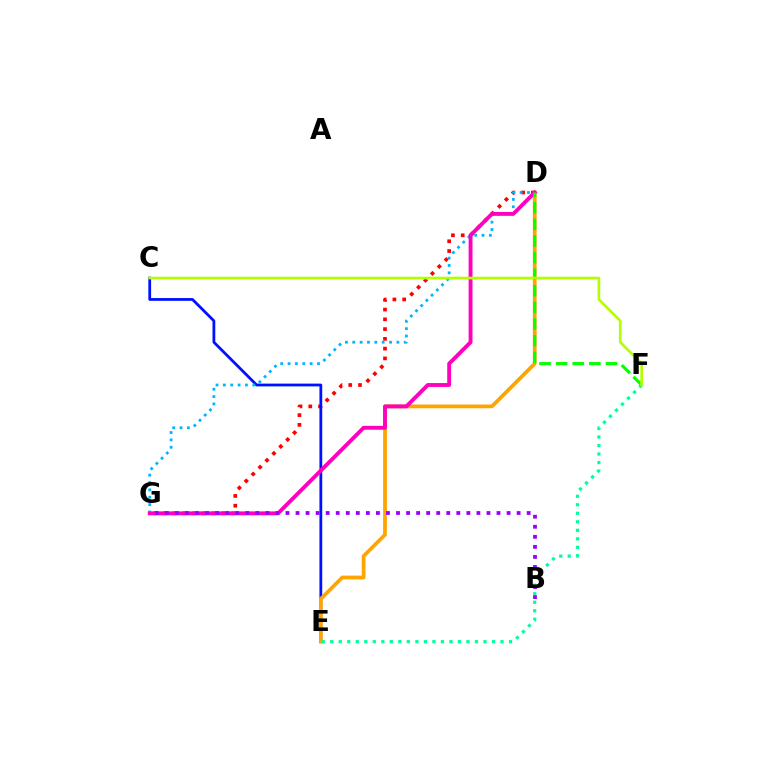{('D', 'G'): [{'color': '#ff0000', 'line_style': 'dotted', 'thickness': 2.65}, {'color': '#00b5ff', 'line_style': 'dotted', 'thickness': 2.0}, {'color': '#ff00bd', 'line_style': 'solid', 'thickness': 2.79}], ('C', 'E'): [{'color': '#0010ff', 'line_style': 'solid', 'thickness': 2.0}], ('D', 'E'): [{'color': '#ffa500', 'line_style': 'solid', 'thickness': 2.7}], ('E', 'F'): [{'color': '#00ff9d', 'line_style': 'dotted', 'thickness': 2.31}], ('D', 'F'): [{'color': '#08ff00', 'line_style': 'dashed', 'thickness': 2.26}], ('C', 'F'): [{'color': '#b3ff00', 'line_style': 'solid', 'thickness': 1.94}], ('B', 'G'): [{'color': '#9b00ff', 'line_style': 'dotted', 'thickness': 2.73}]}